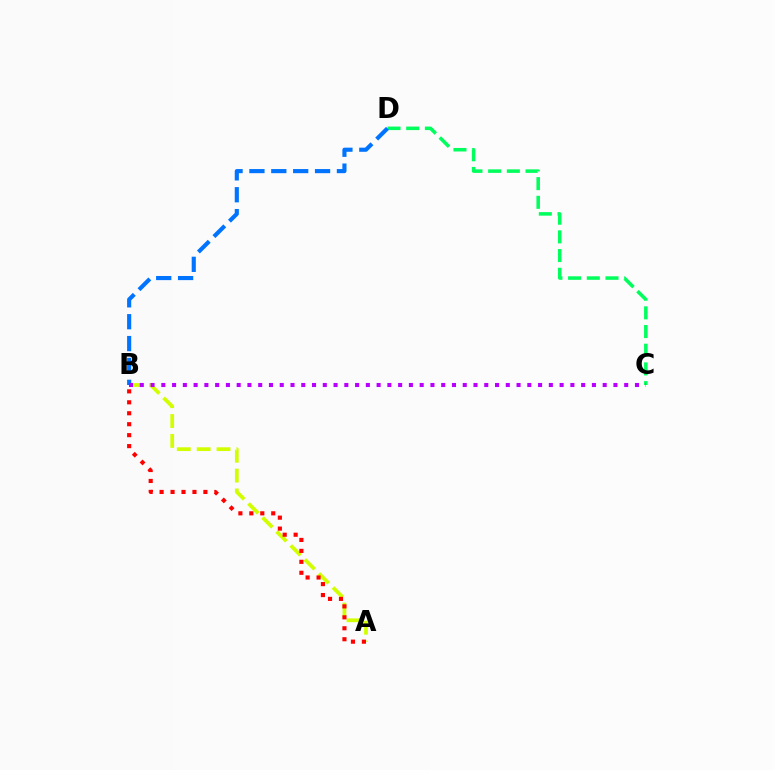{('C', 'D'): [{'color': '#00ff5c', 'line_style': 'dashed', 'thickness': 2.54}], ('B', 'D'): [{'color': '#0074ff', 'line_style': 'dashed', 'thickness': 2.97}], ('A', 'B'): [{'color': '#d1ff00', 'line_style': 'dashed', 'thickness': 2.7}, {'color': '#ff0000', 'line_style': 'dotted', 'thickness': 2.98}], ('B', 'C'): [{'color': '#b900ff', 'line_style': 'dotted', 'thickness': 2.92}]}